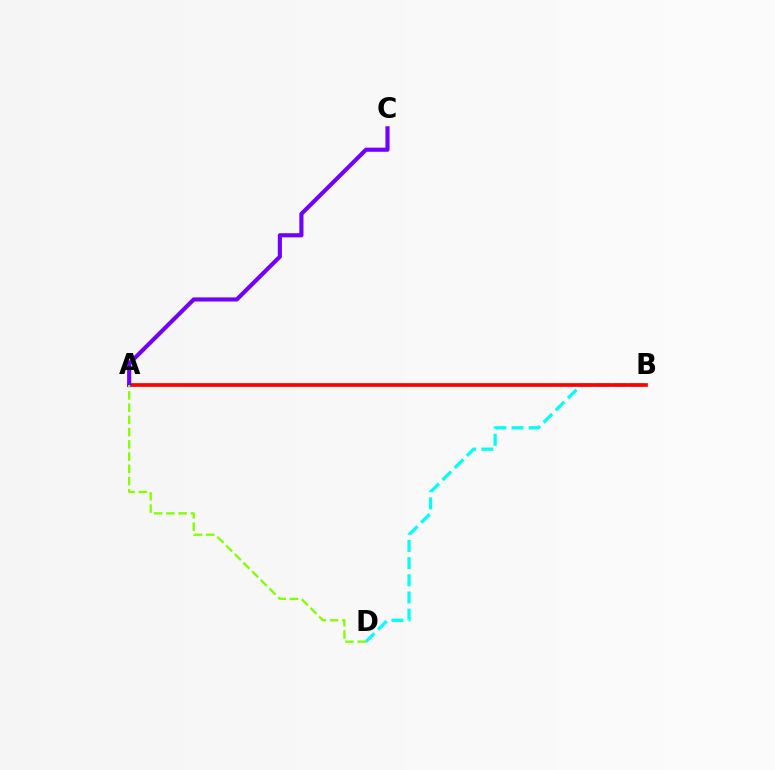{('B', 'D'): [{'color': '#00fff6', 'line_style': 'dashed', 'thickness': 2.33}], ('A', 'B'): [{'color': '#ff0000', 'line_style': 'solid', 'thickness': 2.67}], ('A', 'C'): [{'color': '#7200ff', 'line_style': 'solid', 'thickness': 2.97}], ('A', 'D'): [{'color': '#84ff00', 'line_style': 'dashed', 'thickness': 1.66}]}